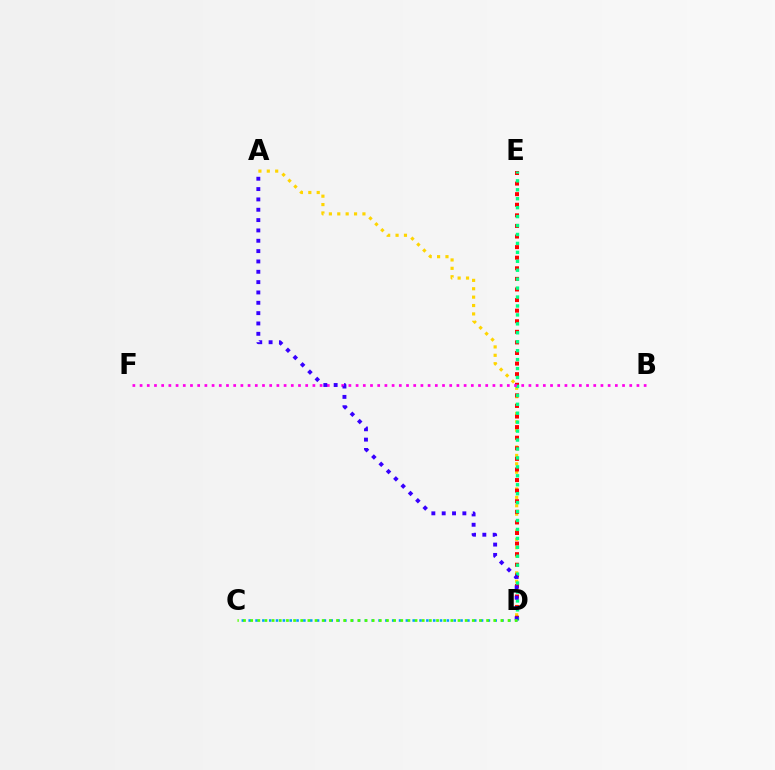{('A', 'D'): [{'color': '#ffd500', 'line_style': 'dotted', 'thickness': 2.28}, {'color': '#3700ff', 'line_style': 'dotted', 'thickness': 2.81}], ('D', 'E'): [{'color': '#ff0000', 'line_style': 'dotted', 'thickness': 2.88}, {'color': '#00ff86', 'line_style': 'dotted', 'thickness': 2.43}], ('B', 'F'): [{'color': '#ff00ed', 'line_style': 'dotted', 'thickness': 1.96}], ('C', 'D'): [{'color': '#009eff', 'line_style': 'dotted', 'thickness': 1.86}, {'color': '#4fff00', 'line_style': 'dotted', 'thickness': 1.94}]}